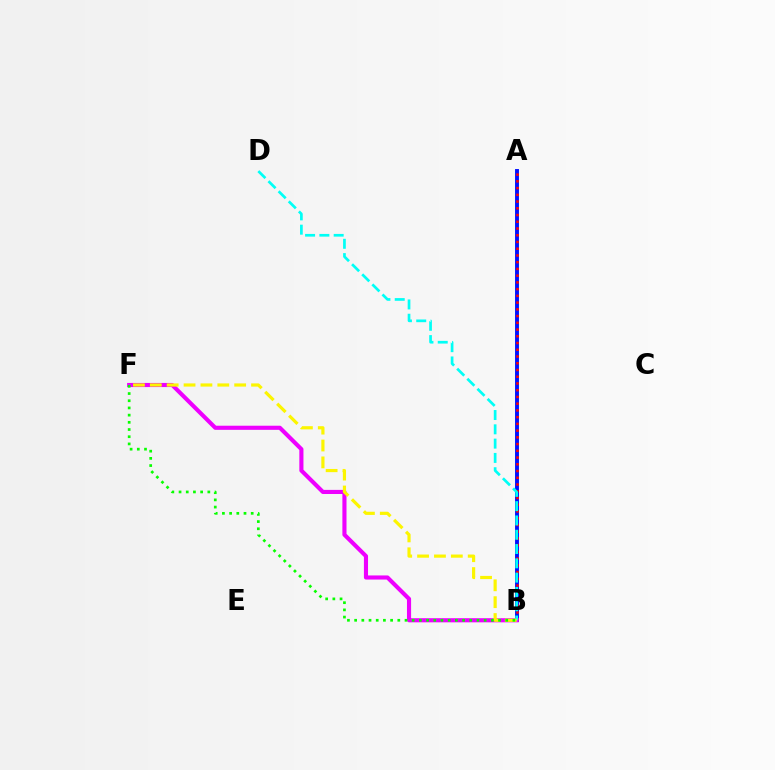{('A', 'B'): [{'color': '#0010ff', 'line_style': 'solid', 'thickness': 2.81}, {'color': '#ff0000', 'line_style': 'dotted', 'thickness': 1.83}], ('B', 'F'): [{'color': '#ee00ff', 'line_style': 'solid', 'thickness': 2.96}, {'color': '#fcf500', 'line_style': 'dashed', 'thickness': 2.29}, {'color': '#08ff00', 'line_style': 'dotted', 'thickness': 1.95}], ('B', 'D'): [{'color': '#00fff6', 'line_style': 'dashed', 'thickness': 1.94}]}